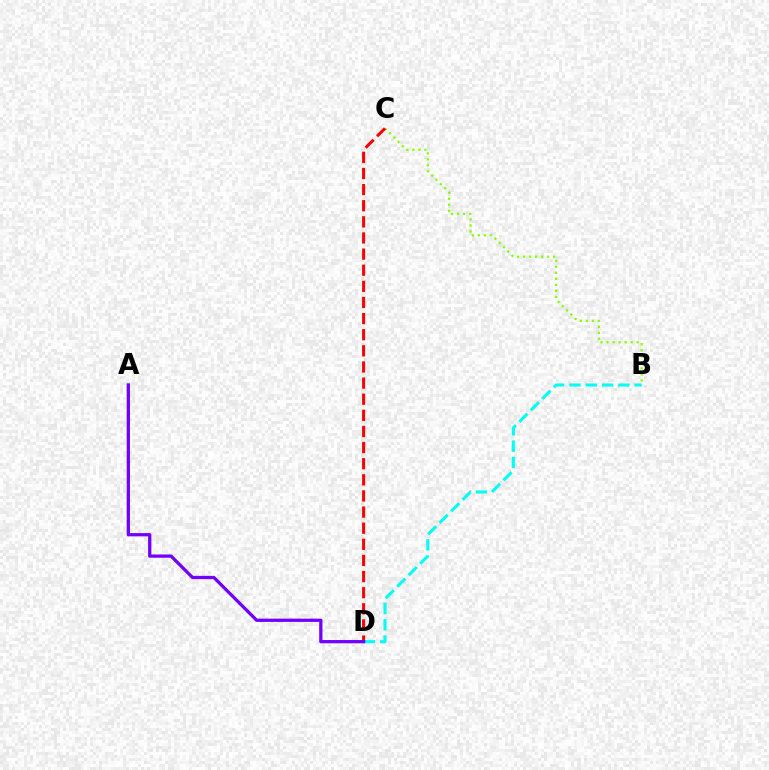{('B', 'C'): [{'color': '#84ff00', 'line_style': 'dotted', 'thickness': 1.64}], ('C', 'D'): [{'color': '#ff0000', 'line_style': 'dashed', 'thickness': 2.19}], ('B', 'D'): [{'color': '#00fff6', 'line_style': 'dashed', 'thickness': 2.21}], ('A', 'D'): [{'color': '#7200ff', 'line_style': 'solid', 'thickness': 2.35}]}